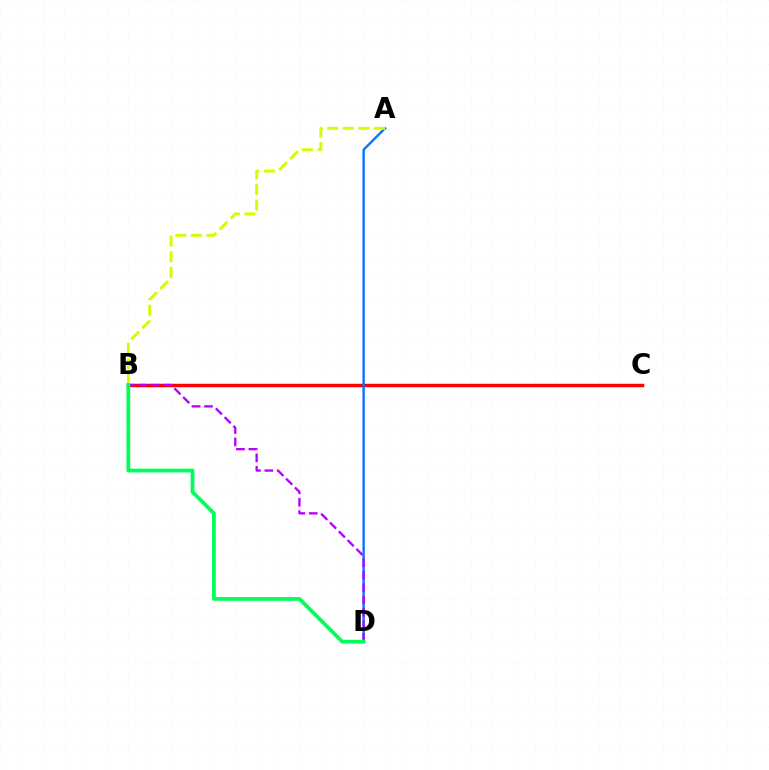{('B', 'C'): [{'color': '#ff0000', 'line_style': 'solid', 'thickness': 2.48}], ('A', 'D'): [{'color': '#0074ff', 'line_style': 'solid', 'thickness': 1.69}], ('A', 'B'): [{'color': '#d1ff00', 'line_style': 'dashed', 'thickness': 2.12}], ('B', 'D'): [{'color': '#b900ff', 'line_style': 'dashed', 'thickness': 1.69}, {'color': '#00ff5c', 'line_style': 'solid', 'thickness': 2.72}]}